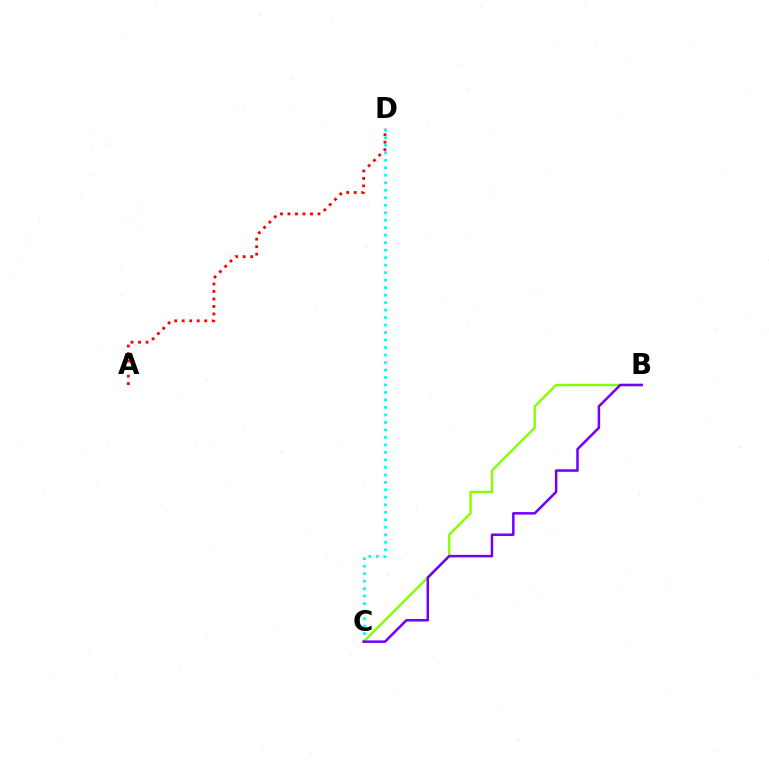{('A', 'D'): [{'color': '#ff0000', 'line_style': 'dotted', 'thickness': 2.04}], ('C', 'D'): [{'color': '#00fff6', 'line_style': 'dotted', 'thickness': 2.03}], ('B', 'C'): [{'color': '#84ff00', 'line_style': 'solid', 'thickness': 1.72}, {'color': '#7200ff', 'line_style': 'solid', 'thickness': 1.81}]}